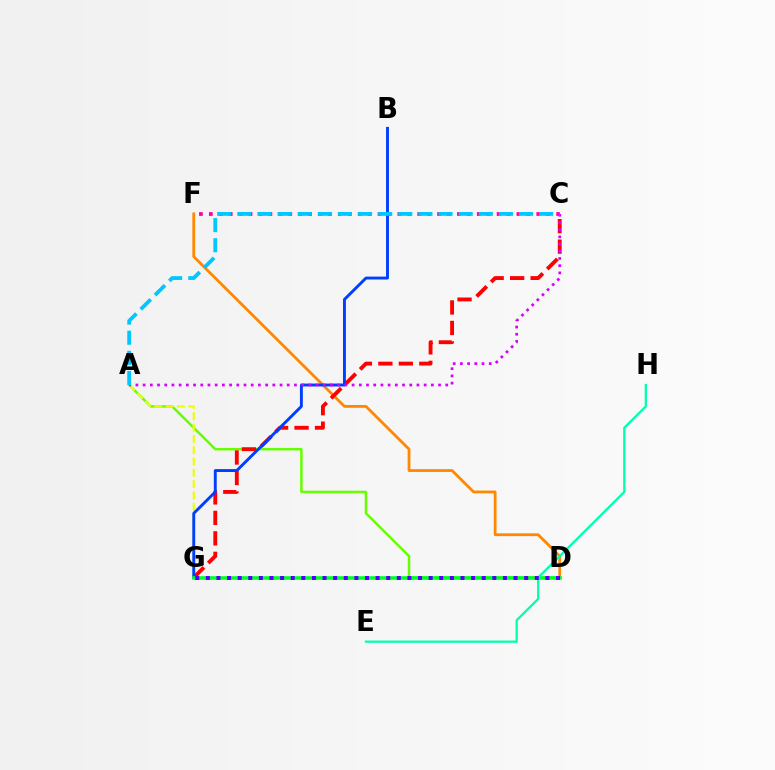{('D', 'F'): [{'color': '#ff8800', 'line_style': 'solid', 'thickness': 2.01}], ('A', 'D'): [{'color': '#66ff00', 'line_style': 'solid', 'thickness': 1.8}], ('A', 'G'): [{'color': '#eeff00', 'line_style': 'dashed', 'thickness': 1.54}], ('C', 'G'): [{'color': '#ff0000', 'line_style': 'dashed', 'thickness': 2.78}], ('B', 'G'): [{'color': '#003fff', 'line_style': 'solid', 'thickness': 2.09}], ('D', 'G'): [{'color': '#00ff27', 'line_style': 'solid', 'thickness': 2.59}, {'color': '#4f00ff', 'line_style': 'dotted', 'thickness': 2.88}], ('C', 'F'): [{'color': '#ff00a0', 'line_style': 'dotted', 'thickness': 2.7}], ('A', 'C'): [{'color': '#d600ff', 'line_style': 'dotted', 'thickness': 1.96}, {'color': '#00c7ff', 'line_style': 'dashed', 'thickness': 2.73}], ('E', 'H'): [{'color': '#00ffaf', 'line_style': 'solid', 'thickness': 1.63}]}